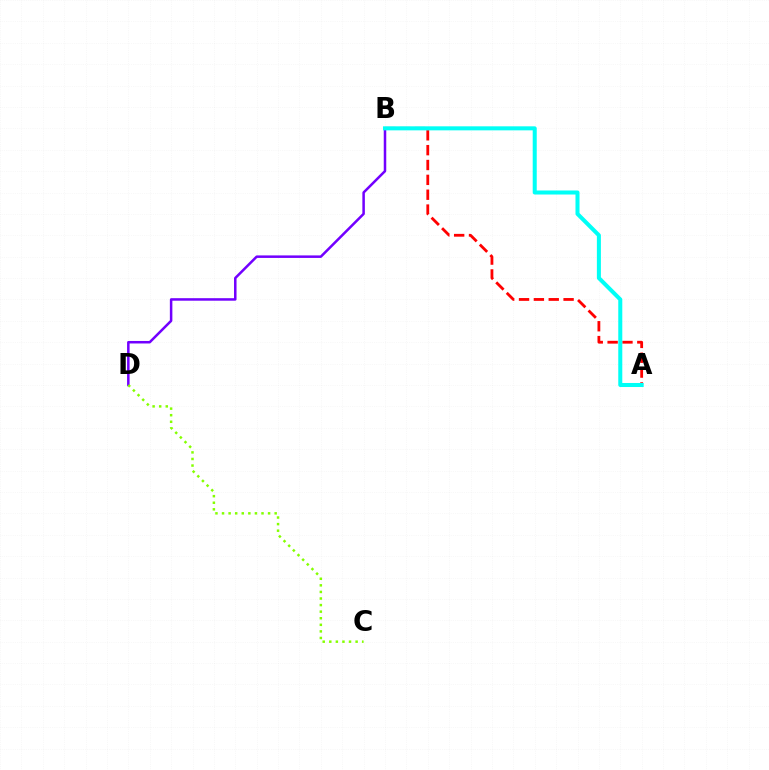{('B', 'D'): [{'color': '#7200ff', 'line_style': 'solid', 'thickness': 1.81}], ('C', 'D'): [{'color': '#84ff00', 'line_style': 'dotted', 'thickness': 1.79}], ('A', 'B'): [{'color': '#ff0000', 'line_style': 'dashed', 'thickness': 2.02}, {'color': '#00fff6', 'line_style': 'solid', 'thickness': 2.9}]}